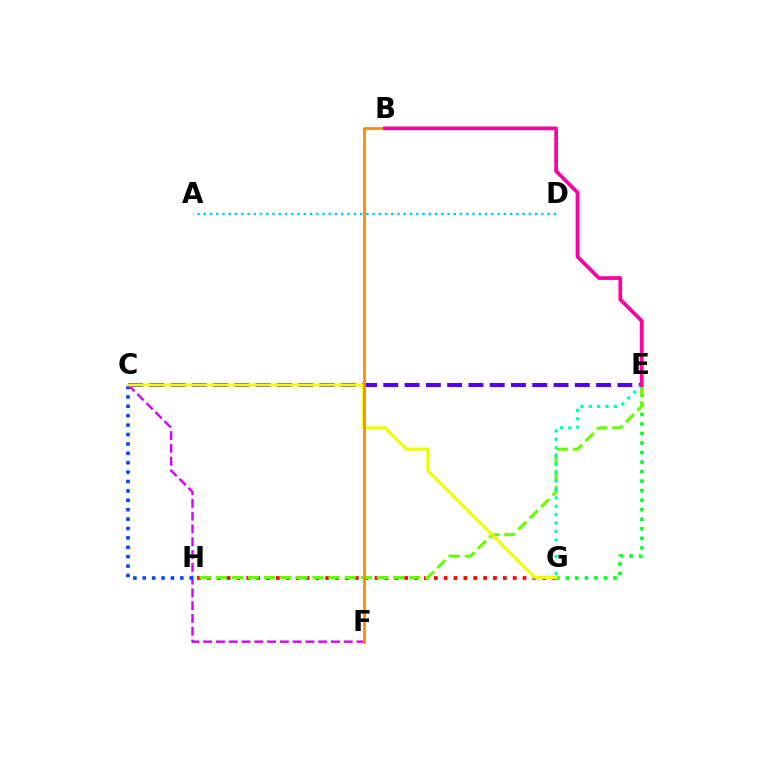{('C', 'F'): [{'color': '#d600ff', 'line_style': 'dashed', 'thickness': 1.74}], ('G', 'H'): [{'color': '#ff0000', 'line_style': 'dotted', 'thickness': 2.68}], ('E', 'G'): [{'color': '#00ff27', 'line_style': 'dotted', 'thickness': 2.59}, {'color': '#00ffaf', 'line_style': 'dotted', 'thickness': 2.28}], ('E', 'H'): [{'color': '#66ff00', 'line_style': 'dashed', 'thickness': 2.19}], ('C', 'H'): [{'color': '#003fff', 'line_style': 'dotted', 'thickness': 2.55}], ('C', 'E'): [{'color': '#4f00ff', 'line_style': 'dashed', 'thickness': 2.89}], ('A', 'D'): [{'color': '#00c7ff', 'line_style': 'dotted', 'thickness': 1.7}], ('C', 'G'): [{'color': '#eeff00', 'line_style': 'solid', 'thickness': 2.2}], ('B', 'F'): [{'color': '#ff8800', 'line_style': 'solid', 'thickness': 1.97}], ('B', 'E'): [{'color': '#ff00a0', 'line_style': 'solid', 'thickness': 2.68}]}